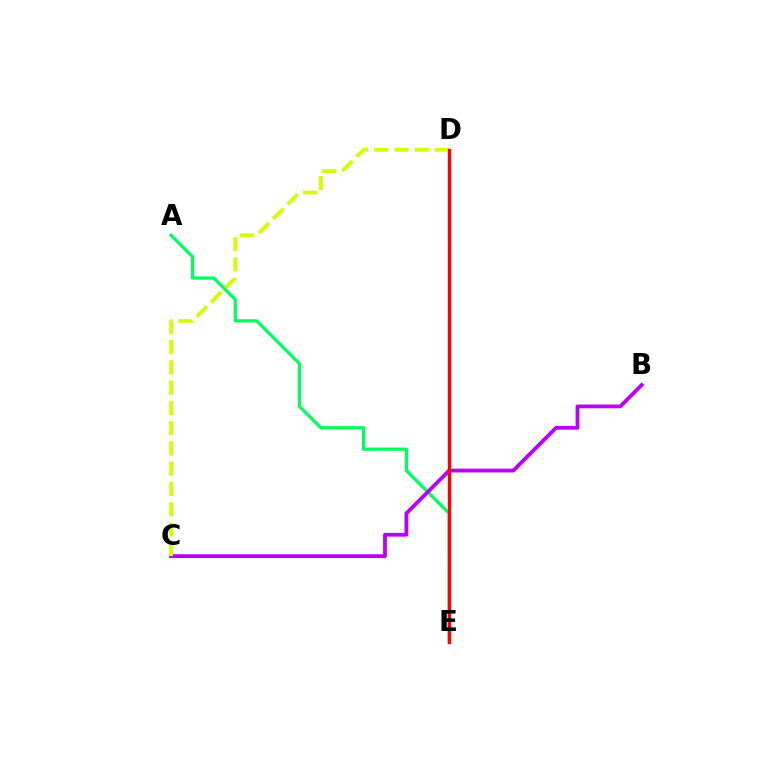{('D', 'E'): [{'color': '#0074ff', 'line_style': 'dotted', 'thickness': 2.2}, {'color': '#ff0000', 'line_style': 'solid', 'thickness': 2.4}], ('A', 'E'): [{'color': '#00ff5c', 'line_style': 'solid', 'thickness': 2.32}], ('B', 'C'): [{'color': '#b900ff', 'line_style': 'solid', 'thickness': 2.74}], ('C', 'D'): [{'color': '#d1ff00', 'line_style': 'dashed', 'thickness': 2.76}]}